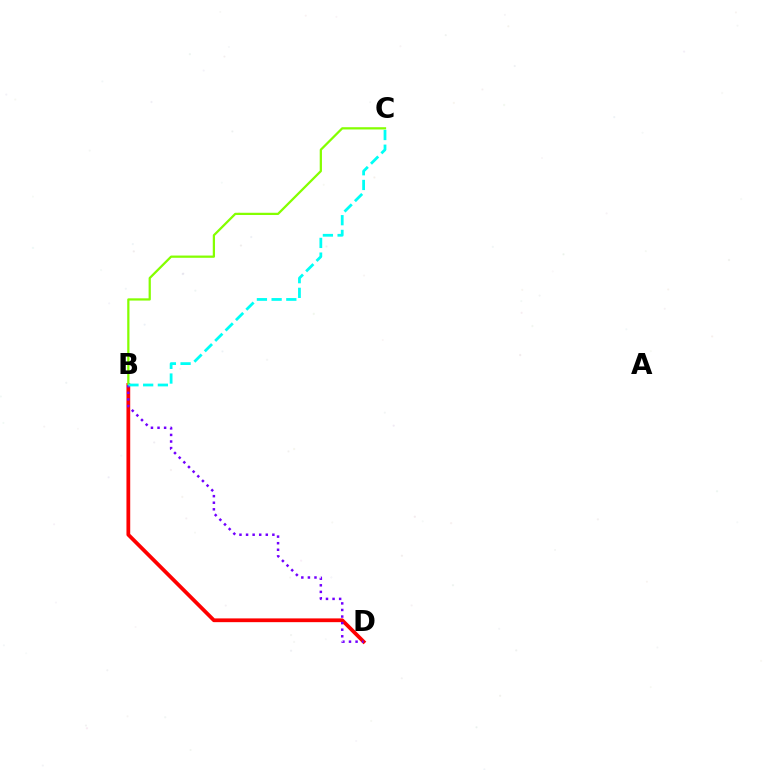{('B', 'D'): [{'color': '#ff0000', 'line_style': 'solid', 'thickness': 2.71}, {'color': '#7200ff', 'line_style': 'dotted', 'thickness': 1.79}], ('B', 'C'): [{'color': '#84ff00', 'line_style': 'solid', 'thickness': 1.62}, {'color': '#00fff6', 'line_style': 'dashed', 'thickness': 2.0}]}